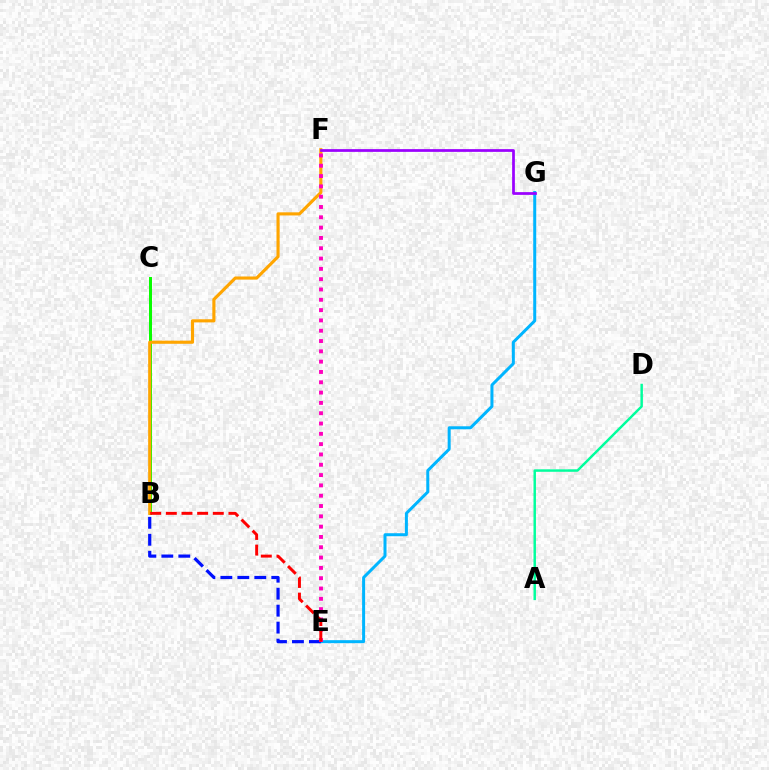{('E', 'G'): [{'color': '#00b5ff', 'line_style': 'solid', 'thickness': 2.16}], ('A', 'D'): [{'color': '#00ff9d', 'line_style': 'solid', 'thickness': 1.77}], ('B', 'C'): [{'color': '#b3ff00', 'line_style': 'dashed', 'thickness': 1.9}, {'color': '#08ff00', 'line_style': 'solid', 'thickness': 2.14}], ('B', 'F'): [{'color': '#ffa500', 'line_style': 'solid', 'thickness': 2.25}], ('B', 'E'): [{'color': '#0010ff', 'line_style': 'dashed', 'thickness': 2.31}, {'color': '#ff0000', 'line_style': 'dashed', 'thickness': 2.13}], ('E', 'F'): [{'color': '#ff00bd', 'line_style': 'dotted', 'thickness': 2.8}], ('F', 'G'): [{'color': '#9b00ff', 'line_style': 'solid', 'thickness': 1.97}]}